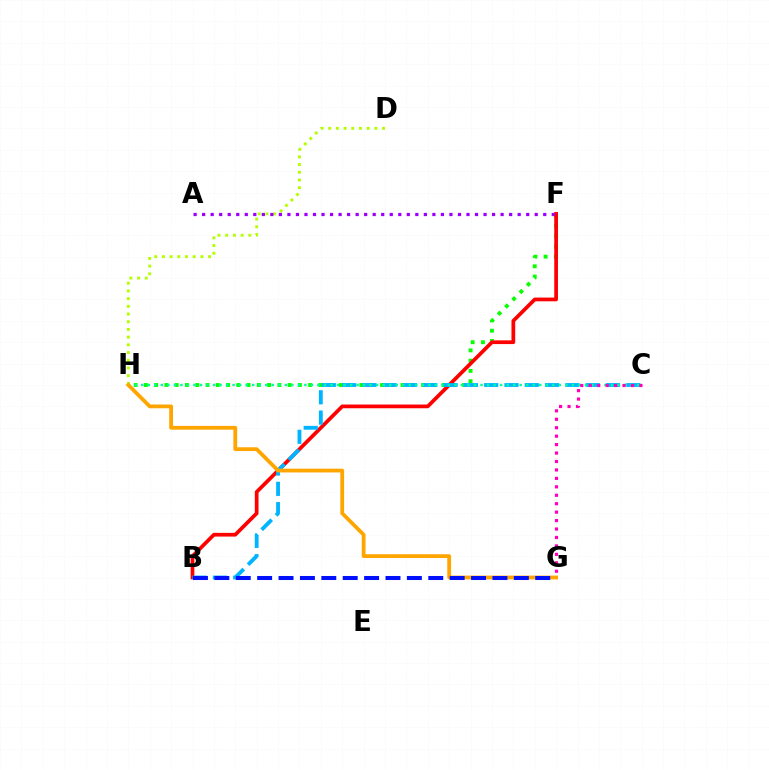{('F', 'H'): [{'color': '#08ff00', 'line_style': 'dotted', 'thickness': 2.79}], ('D', 'H'): [{'color': '#b3ff00', 'line_style': 'dotted', 'thickness': 2.09}], ('B', 'F'): [{'color': '#ff0000', 'line_style': 'solid', 'thickness': 2.68}], ('A', 'F'): [{'color': '#9b00ff', 'line_style': 'dotted', 'thickness': 2.32}], ('B', 'C'): [{'color': '#00b5ff', 'line_style': 'dashed', 'thickness': 2.76}], ('C', 'H'): [{'color': '#00ff9d', 'line_style': 'dotted', 'thickness': 1.77}], ('C', 'G'): [{'color': '#ff00bd', 'line_style': 'dotted', 'thickness': 2.29}], ('G', 'H'): [{'color': '#ffa500', 'line_style': 'solid', 'thickness': 2.72}], ('B', 'G'): [{'color': '#0010ff', 'line_style': 'dashed', 'thickness': 2.91}]}